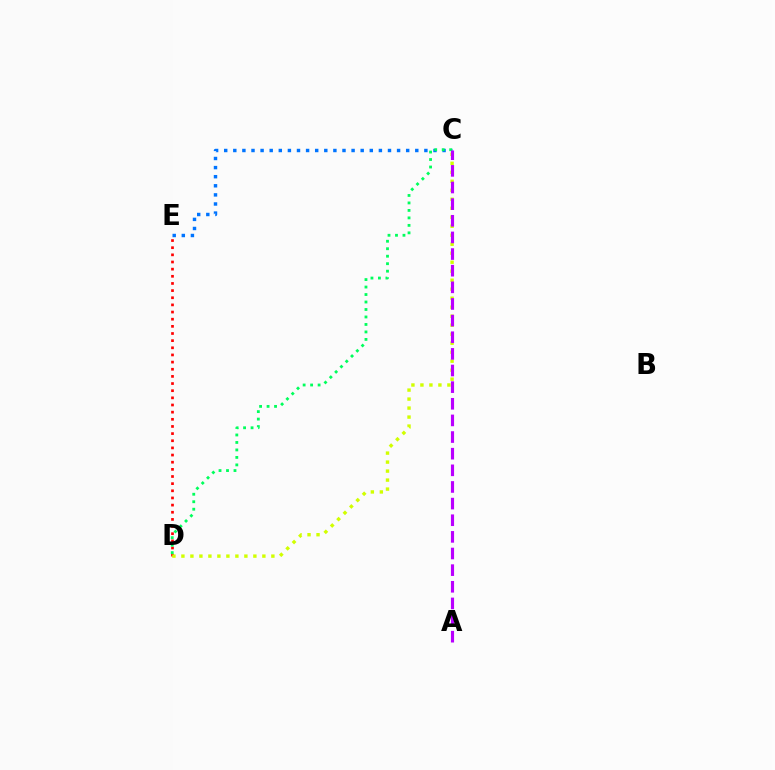{('C', 'E'): [{'color': '#0074ff', 'line_style': 'dotted', 'thickness': 2.47}], ('D', 'E'): [{'color': '#ff0000', 'line_style': 'dotted', 'thickness': 1.94}], ('C', 'D'): [{'color': '#d1ff00', 'line_style': 'dotted', 'thickness': 2.44}, {'color': '#00ff5c', 'line_style': 'dotted', 'thickness': 2.03}], ('A', 'C'): [{'color': '#b900ff', 'line_style': 'dashed', 'thickness': 2.26}]}